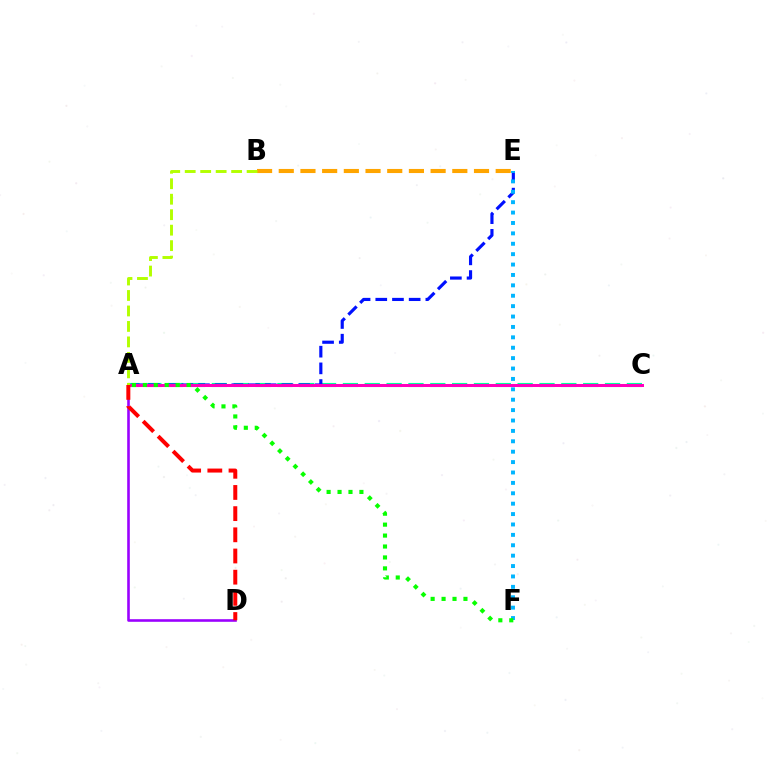{('A', 'C'): [{'color': '#00ff9d', 'line_style': 'dashed', 'thickness': 2.97}, {'color': '#ff00bd', 'line_style': 'solid', 'thickness': 2.17}], ('A', 'D'): [{'color': '#9b00ff', 'line_style': 'solid', 'thickness': 1.88}, {'color': '#ff0000', 'line_style': 'dashed', 'thickness': 2.88}], ('A', 'E'): [{'color': '#0010ff', 'line_style': 'dashed', 'thickness': 2.27}], ('E', 'F'): [{'color': '#00b5ff', 'line_style': 'dotted', 'thickness': 2.82}], ('A', 'F'): [{'color': '#08ff00', 'line_style': 'dotted', 'thickness': 2.97}], ('B', 'E'): [{'color': '#ffa500', 'line_style': 'dashed', 'thickness': 2.95}], ('A', 'B'): [{'color': '#b3ff00', 'line_style': 'dashed', 'thickness': 2.1}]}